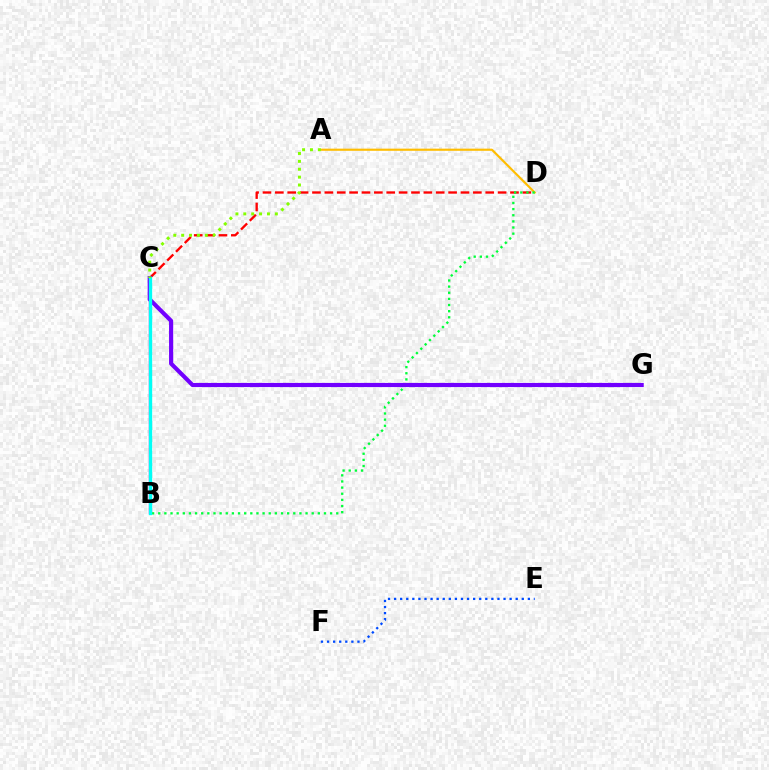{('B', 'C'): [{'color': '#ff00cf', 'line_style': 'solid', 'thickness': 1.7}, {'color': '#00fff6', 'line_style': 'solid', 'thickness': 2.41}], ('C', 'D'): [{'color': '#ff0000', 'line_style': 'dashed', 'thickness': 1.68}], ('A', 'D'): [{'color': '#ffbd00', 'line_style': 'solid', 'thickness': 1.55}], ('B', 'D'): [{'color': '#00ff39', 'line_style': 'dotted', 'thickness': 1.67}], ('C', 'G'): [{'color': '#7200ff', 'line_style': 'solid', 'thickness': 2.98}], ('A', 'C'): [{'color': '#84ff00', 'line_style': 'dotted', 'thickness': 2.14}], ('E', 'F'): [{'color': '#004bff', 'line_style': 'dotted', 'thickness': 1.65}]}